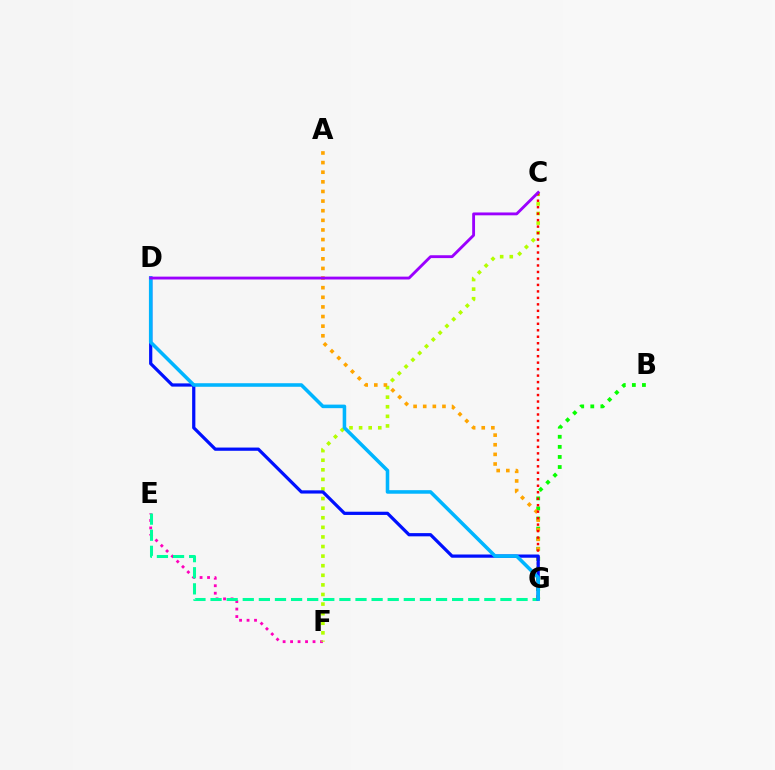{('E', 'F'): [{'color': '#ff00bd', 'line_style': 'dotted', 'thickness': 2.03}], ('B', 'G'): [{'color': '#08ff00', 'line_style': 'dotted', 'thickness': 2.74}], ('E', 'G'): [{'color': '#00ff9d', 'line_style': 'dashed', 'thickness': 2.19}], ('C', 'F'): [{'color': '#b3ff00', 'line_style': 'dotted', 'thickness': 2.61}], ('A', 'G'): [{'color': '#ffa500', 'line_style': 'dotted', 'thickness': 2.61}], ('C', 'G'): [{'color': '#ff0000', 'line_style': 'dotted', 'thickness': 1.76}], ('D', 'G'): [{'color': '#0010ff', 'line_style': 'solid', 'thickness': 2.32}, {'color': '#00b5ff', 'line_style': 'solid', 'thickness': 2.56}], ('C', 'D'): [{'color': '#9b00ff', 'line_style': 'solid', 'thickness': 2.05}]}